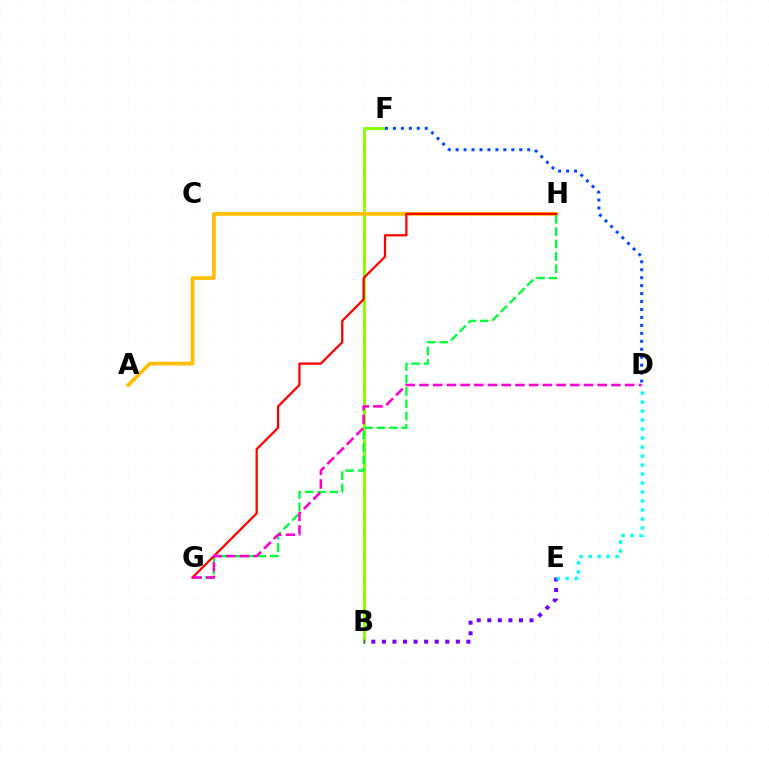{('B', 'F'): [{'color': '#84ff00', 'line_style': 'solid', 'thickness': 2.08}], ('A', 'H'): [{'color': '#ffbd00', 'line_style': 'solid', 'thickness': 2.64}], ('D', 'F'): [{'color': '#004bff', 'line_style': 'dotted', 'thickness': 2.16}], ('G', 'H'): [{'color': '#00ff39', 'line_style': 'dashed', 'thickness': 1.68}, {'color': '#ff0000', 'line_style': 'solid', 'thickness': 1.63}], ('B', 'E'): [{'color': '#7200ff', 'line_style': 'dotted', 'thickness': 2.87}], ('D', 'E'): [{'color': '#00fff6', 'line_style': 'dotted', 'thickness': 2.44}], ('D', 'G'): [{'color': '#ff00cf', 'line_style': 'dashed', 'thickness': 1.86}]}